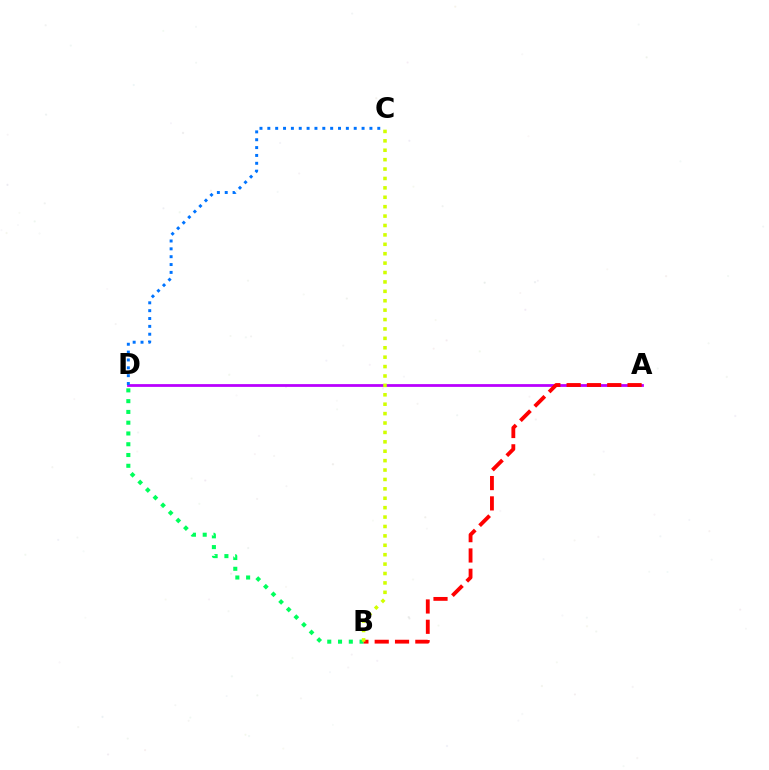{('A', 'D'): [{'color': '#b900ff', 'line_style': 'solid', 'thickness': 2.0}], ('B', 'D'): [{'color': '#00ff5c', 'line_style': 'dotted', 'thickness': 2.93}], ('A', 'B'): [{'color': '#ff0000', 'line_style': 'dashed', 'thickness': 2.76}], ('B', 'C'): [{'color': '#d1ff00', 'line_style': 'dotted', 'thickness': 2.56}], ('C', 'D'): [{'color': '#0074ff', 'line_style': 'dotted', 'thickness': 2.13}]}